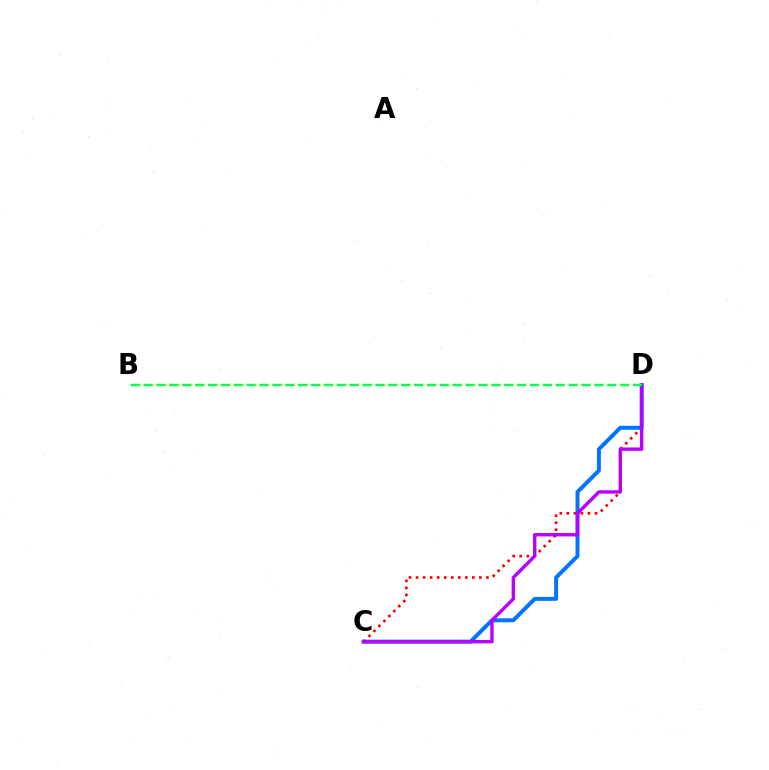{('C', 'D'): [{'color': '#ff0000', 'line_style': 'dotted', 'thickness': 1.91}, {'color': '#0074ff', 'line_style': 'solid', 'thickness': 2.85}, {'color': '#b900ff', 'line_style': 'solid', 'thickness': 2.45}], ('B', 'D'): [{'color': '#d1ff00', 'line_style': 'dotted', 'thickness': 1.74}, {'color': '#00ff5c', 'line_style': 'dashed', 'thickness': 1.75}]}